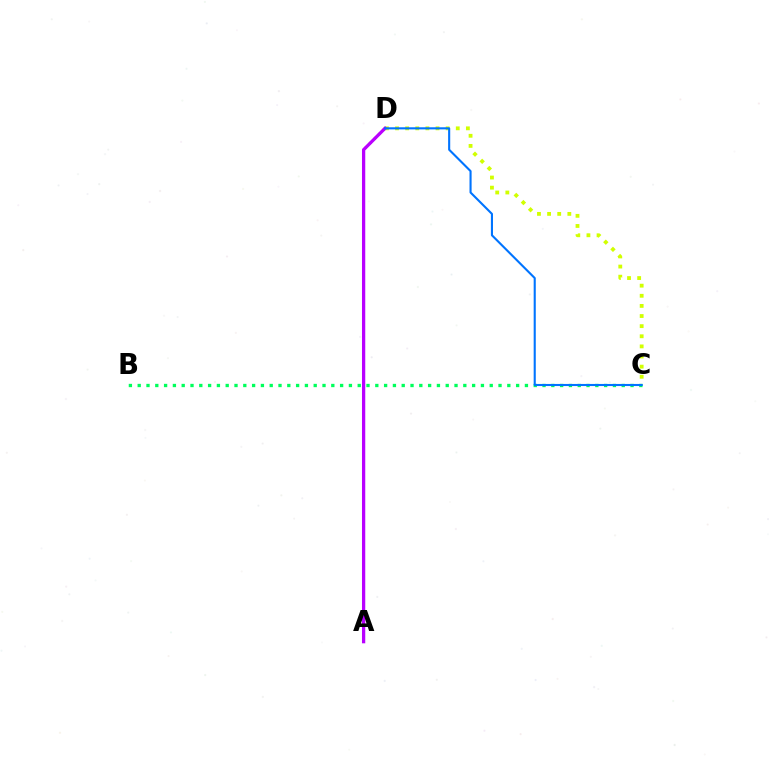{('A', 'D'): [{'color': '#ff0000', 'line_style': 'dotted', 'thickness': 1.77}, {'color': '#b900ff', 'line_style': 'solid', 'thickness': 2.35}], ('B', 'C'): [{'color': '#00ff5c', 'line_style': 'dotted', 'thickness': 2.39}], ('C', 'D'): [{'color': '#d1ff00', 'line_style': 'dotted', 'thickness': 2.75}, {'color': '#0074ff', 'line_style': 'solid', 'thickness': 1.51}]}